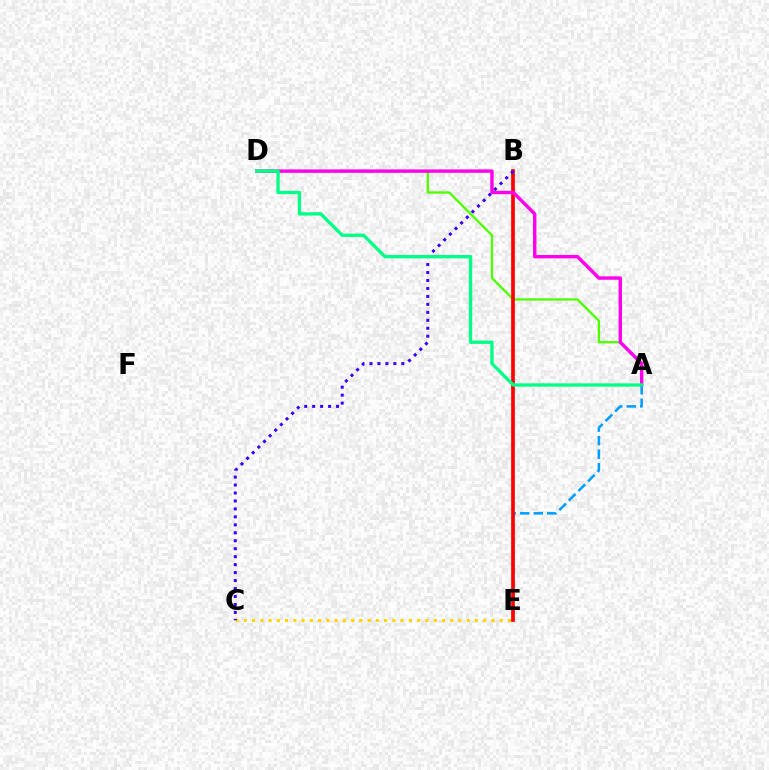{('A', 'D'): [{'color': '#4fff00', 'line_style': 'solid', 'thickness': 1.68}, {'color': '#ff00ed', 'line_style': 'solid', 'thickness': 2.45}, {'color': '#00ff86', 'line_style': 'solid', 'thickness': 2.39}], ('A', 'E'): [{'color': '#009eff', 'line_style': 'dashed', 'thickness': 1.84}], ('B', 'E'): [{'color': '#ff0000', 'line_style': 'solid', 'thickness': 2.66}], ('C', 'E'): [{'color': '#ffd500', 'line_style': 'dotted', 'thickness': 2.24}], ('B', 'C'): [{'color': '#3700ff', 'line_style': 'dotted', 'thickness': 2.16}]}